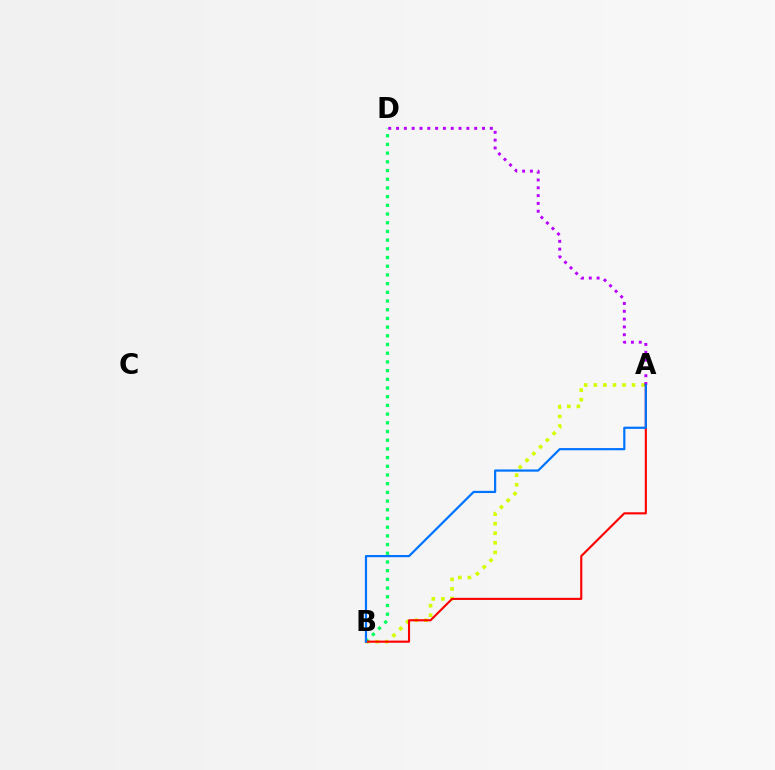{('A', 'B'): [{'color': '#d1ff00', 'line_style': 'dotted', 'thickness': 2.6}, {'color': '#ff0000', 'line_style': 'solid', 'thickness': 1.53}, {'color': '#0074ff', 'line_style': 'solid', 'thickness': 1.59}], ('B', 'D'): [{'color': '#00ff5c', 'line_style': 'dotted', 'thickness': 2.36}], ('A', 'D'): [{'color': '#b900ff', 'line_style': 'dotted', 'thickness': 2.12}]}